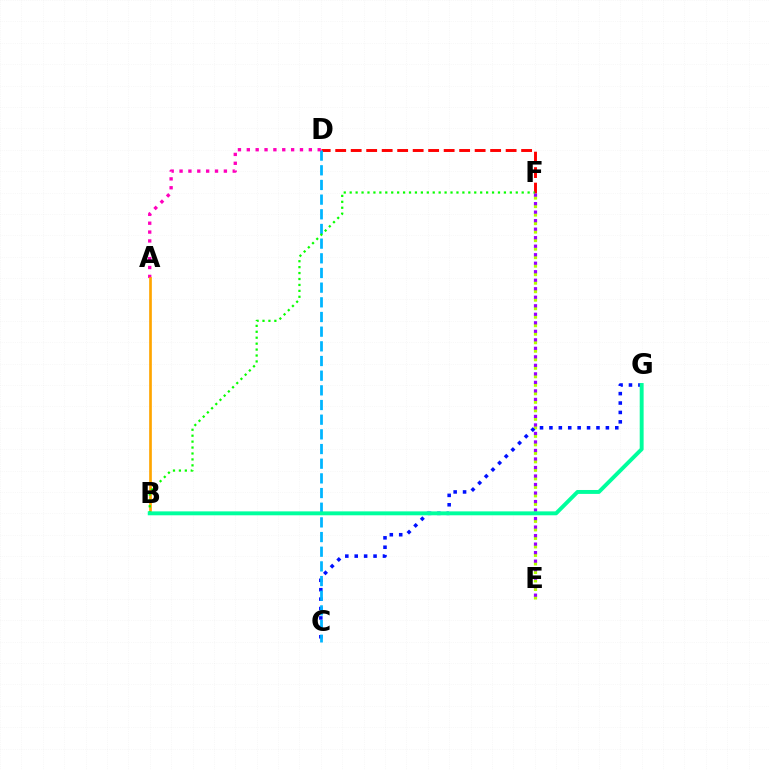{('E', 'F'): [{'color': '#b3ff00', 'line_style': 'dotted', 'thickness': 2.31}, {'color': '#9b00ff', 'line_style': 'dotted', 'thickness': 2.31}], ('C', 'G'): [{'color': '#0010ff', 'line_style': 'dotted', 'thickness': 2.56}], ('D', 'F'): [{'color': '#ff0000', 'line_style': 'dashed', 'thickness': 2.1}], ('C', 'D'): [{'color': '#00b5ff', 'line_style': 'dashed', 'thickness': 1.99}], ('A', 'D'): [{'color': '#ff00bd', 'line_style': 'dotted', 'thickness': 2.41}], ('A', 'B'): [{'color': '#ffa500', 'line_style': 'solid', 'thickness': 1.94}], ('B', 'F'): [{'color': '#08ff00', 'line_style': 'dotted', 'thickness': 1.61}], ('B', 'G'): [{'color': '#00ff9d', 'line_style': 'solid', 'thickness': 2.82}]}